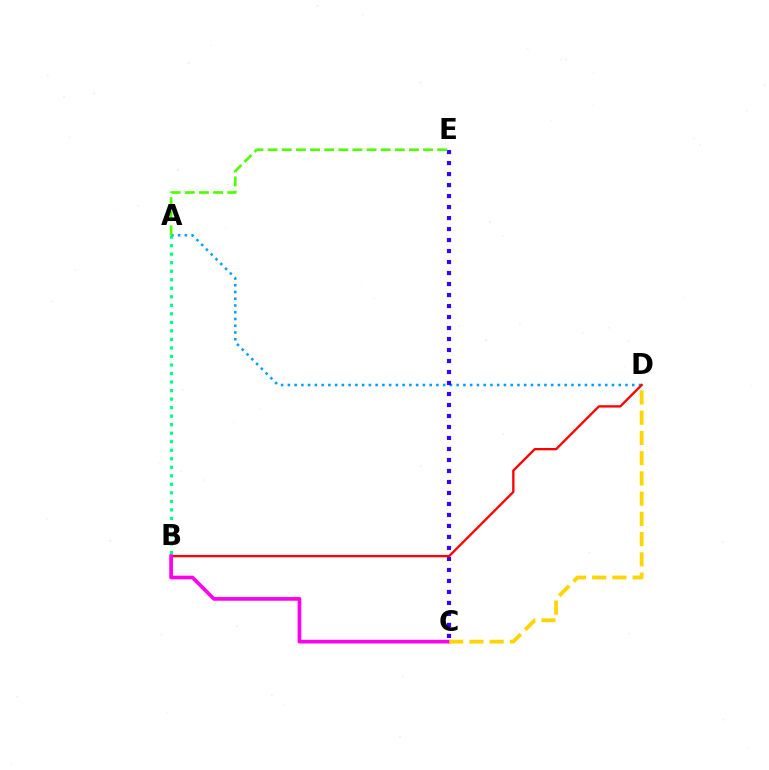{('A', 'D'): [{'color': '#009eff', 'line_style': 'dotted', 'thickness': 1.83}], ('C', 'E'): [{'color': '#3700ff', 'line_style': 'dotted', 'thickness': 2.99}], ('A', 'B'): [{'color': '#00ff86', 'line_style': 'dotted', 'thickness': 2.32}], ('B', 'D'): [{'color': '#ff0000', 'line_style': 'solid', 'thickness': 1.68}], ('A', 'E'): [{'color': '#4fff00', 'line_style': 'dashed', 'thickness': 1.92}], ('B', 'C'): [{'color': '#ff00ed', 'line_style': 'solid', 'thickness': 2.66}], ('C', 'D'): [{'color': '#ffd500', 'line_style': 'dashed', 'thickness': 2.75}]}